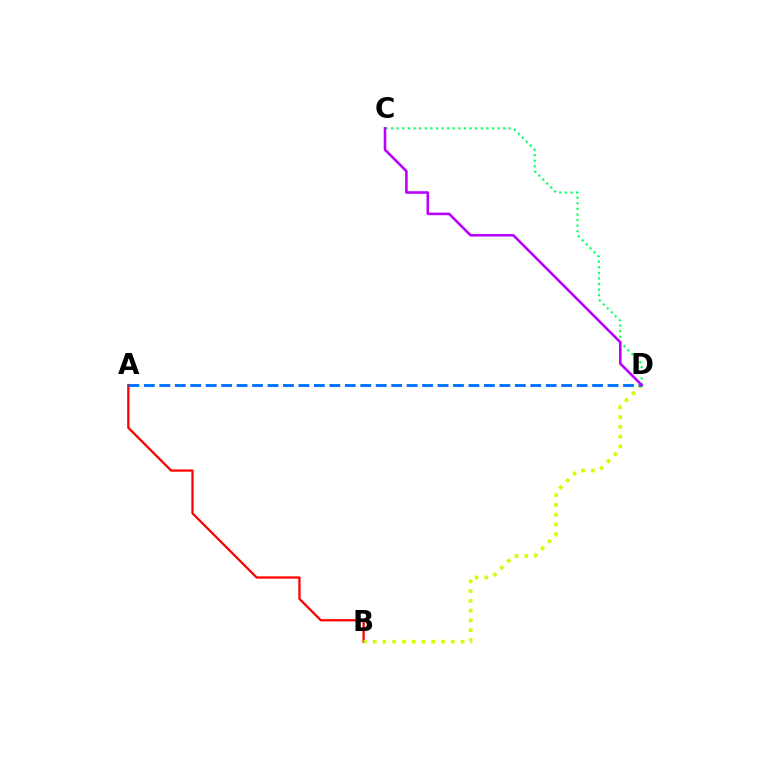{('A', 'B'): [{'color': '#ff0000', 'line_style': 'solid', 'thickness': 1.64}], ('B', 'D'): [{'color': '#d1ff00', 'line_style': 'dotted', 'thickness': 2.65}], ('C', 'D'): [{'color': '#00ff5c', 'line_style': 'dotted', 'thickness': 1.52}, {'color': '#b900ff', 'line_style': 'solid', 'thickness': 1.86}], ('A', 'D'): [{'color': '#0074ff', 'line_style': 'dashed', 'thickness': 2.1}]}